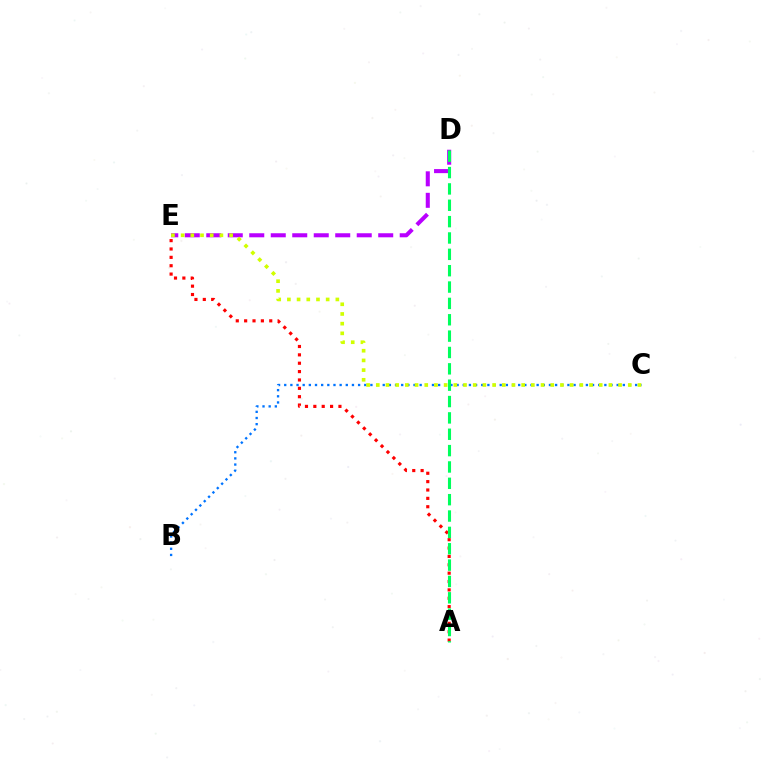{('B', 'C'): [{'color': '#0074ff', 'line_style': 'dotted', 'thickness': 1.67}], ('D', 'E'): [{'color': '#b900ff', 'line_style': 'dashed', 'thickness': 2.92}], ('A', 'E'): [{'color': '#ff0000', 'line_style': 'dotted', 'thickness': 2.27}], ('C', 'E'): [{'color': '#d1ff00', 'line_style': 'dotted', 'thickness': 2.63}], ('A', 'D'): [{'color': '#00ff5c', 'line_style': 'dashed', 'thickness': 2.22}]}